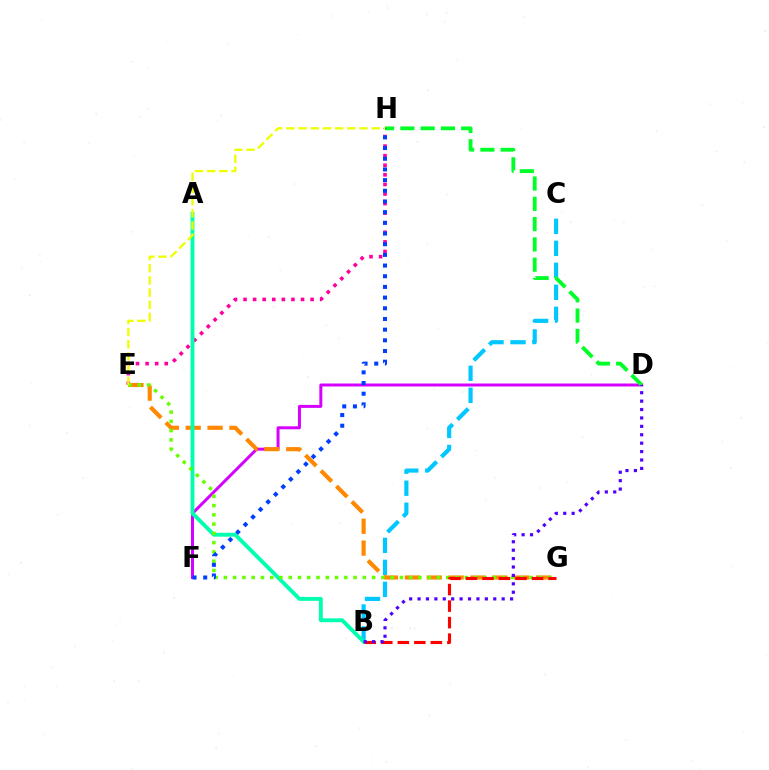{('B', 'C'): [{'color': '#00c7ff', 'line_style': 'dashed', 'thickness': 2.99}], ('D', 'F'): [{'color': '#d600ff', 'line_style': 'solid', 'thickness': 2.15}], ('E', 'H'): [{'color': '#ff00a0', 'line_style': 'dotted', 'thickness': 2.6}, {'color': '#eeff00', 'line_style': 'dashed', 'thickness': 1.65}], ('E', 'G'): [{'color': '#ff8800', 'line_style': 'dashed', 'thickness': 2.97}, {'color': '#66ff00', 'line_style': 'dotted', 'thickness': 2.52}], ('A', 'B'): [{'color': '#00ffaf', 'line_style': 'solid', 'thickness': 2.8}], ('D', 'H'): [{'color': '#00ff27', 'line_style': 'dashed', 'thickness': 2.76}], ('F', 'H'): [{'color': '#003fff', 'line_style': 'dotted', 'thickness': 2.9}], ('B', 'G'): [{'color': '#ff0000', 'line_style': 'dashed', 'thickness': 2.24}], ('B', 'D'): [{'color': '#4f00ff', 'line_style': 'dotted', 'thickness': 2.29}]}